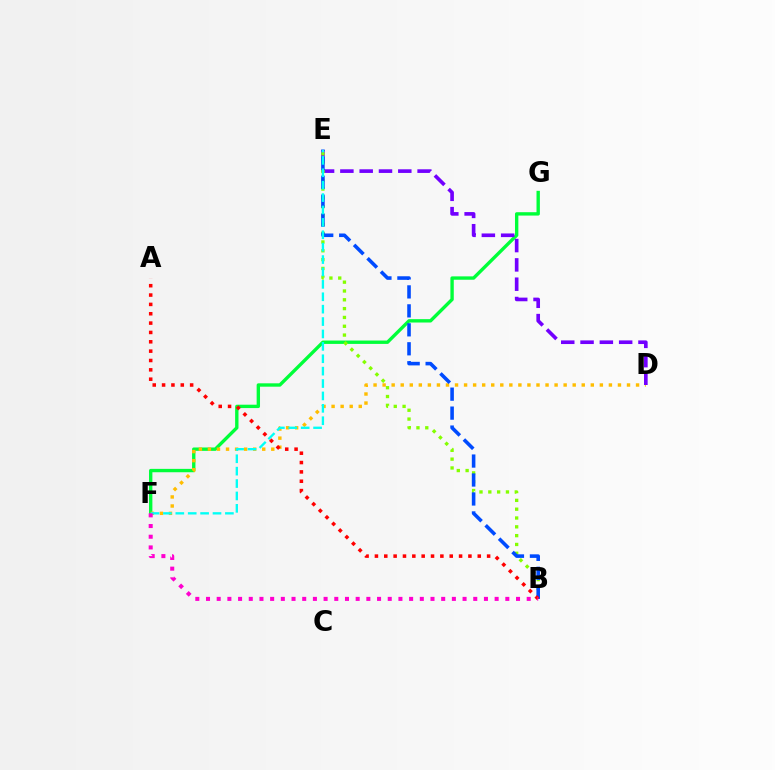{('F', 'G'): [{'color': '#00ff39', 'line_style': 'solid', 'thickness': 2.43}], ('D', 'F'): [{'color': '#ffbd00', 'line_style': 'dotted', 'thickness': 2.46}], ('D', 'E'): [{'color': '#7200ff', 'line_style': 'dashed', 'thickness': 2.62}], ('B', 'E'): [{'color': '#84ff00', 'line_style': 'dotted', 'thickness': 2.4}, {'color': '#004bff', 'line_style': 'dashed', 'thickness': 2.58}], ('A', 'B'): [{'color': '#ff0000', 'line_style': 'dotted', 'thickness': 2.54}], ('E', 'F'): [{'color': '#00fff6', 'line_style': 'dashed', 'thickness': 1.68}], ('B', 'F'): [{'color': '#ff00cf', 'line_style': 'dotted', 'thickness': 2.9}]}